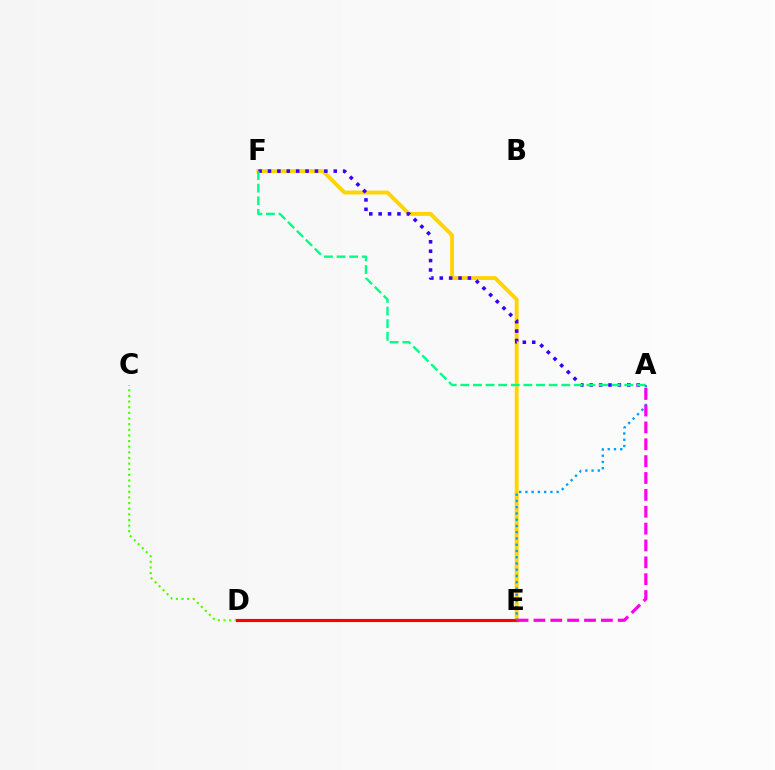{('E', 'F'): [{'color': '#ffd500', 'line_style': 'solid', 'thickness': 2.8}], ('A', 'F'): [{'color': '#3700ff', 'line_style': 'dotted', 'thickness': 2.55}, {'color': '#00ff86', 'line_style': 'dashed', 'thickness': 1.71}], ('C', 'D'): [{'color': '#4fff00', 'line_style': 'dotted', 'thickness': 1.53}], ('D', 'E'): [{'color': '#ff0000', 'line_style': 'solid', 'thickness': 2.26}], ('A', 'E'): [{'color': '#009eff', 'line_style': 'dotted', 'thickness': 1.7}, {'color': '#ff00ed', 'line_style': 'dashed', 'thickness': 2.29}]}